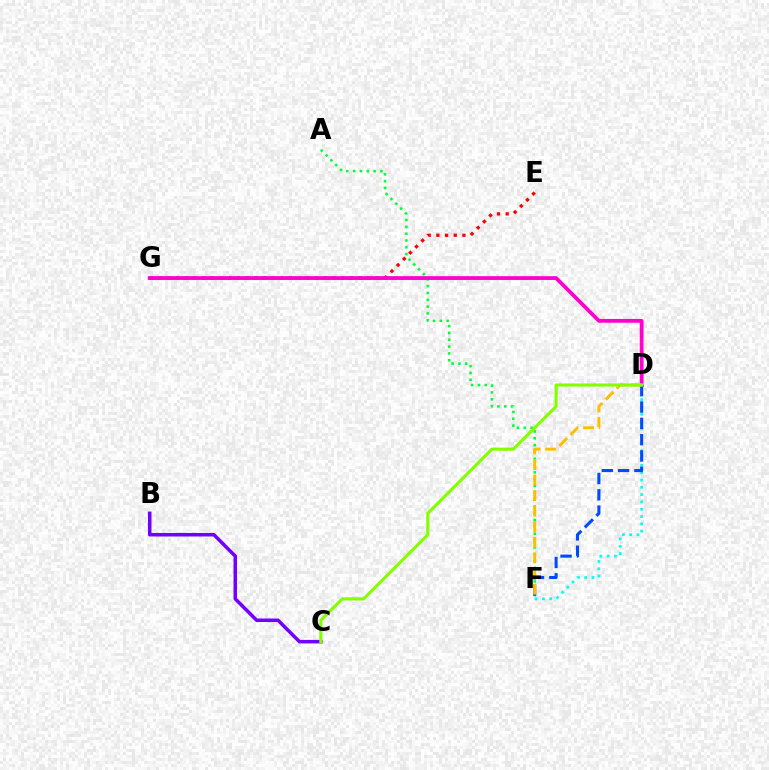{('A', 'F'): [{'color': '#00ff39', 'line_style': 'dotted', 'thickness': 1.85}], ('E', 'G'): [{'color': '#ff0000', 'line_style': 'dotted', 'thickness': 2.36}], ('D', 'F'): [{'color': '#00fff6', 'line_style': 'dotted', 'thickness': 1.99}, {'color': '#004bff', 'line_style': 'dashed', 'thickness': 2.22}, {'color': '#ffbd00', 'line_style': 'dashed', 'thickness': 2.12}], ('D', 'G'): [{'color': '#ff00cf', 'line_style': 'solid', 'thickness': 2.74}], ('B', 'C'): [{'color': '#7200ff', 'line_style': 'solid', 'thickness': 2.53}], ('C', 'D'): [{'color': '#84ff00', 'line_style': 'solid', 'thickness': 2.24}]}